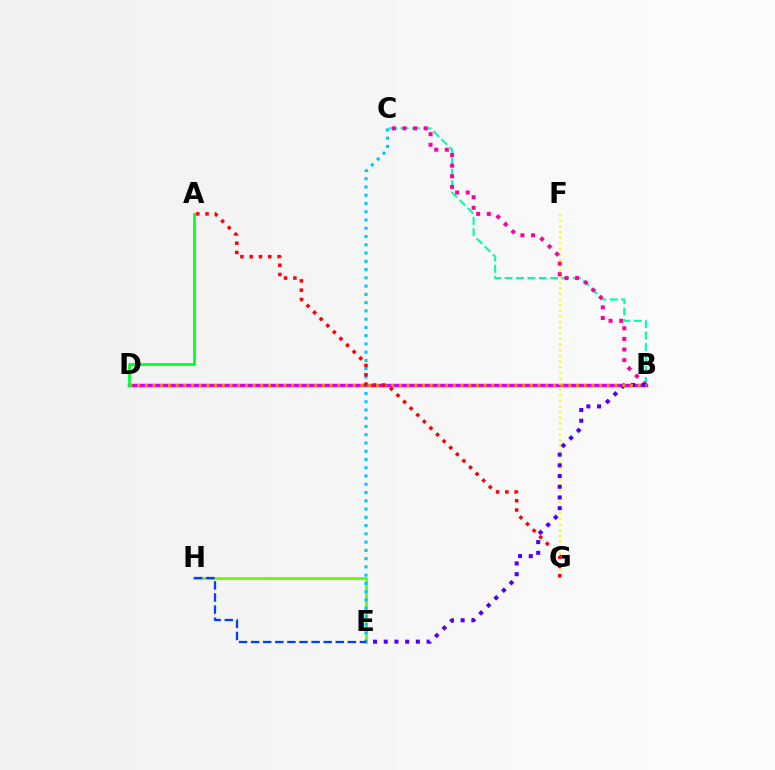{('B', 'D'): [{'color': '#d600ff', 'line_style': 'solid', 'thickness': 2.49}, {'color': '#ff8800', 'line_style': 'dotted', 'thickness': 2.09}], ('E', 'H'): [{'color': '#66ff00', 'line_style': 'solid', 'thickness': 2.05}, {'color': '#003fff', 'line_style': 'dashed', 'thickness': 1.64}], ('F', 'G'): [{'color': '#eeff00', 'line_style': 'dotted', 'thickness': 1.53}], ('B', 'C'): [{'color': '#00ffaf', 'line_style': 'dashed', 'thickness': 1.55}, {'color': '#ff00a0', 'line_style': 'dotted', 'thickness': 2.88}], ('C', 'E'): [{'color': '#00c7ff', 'line_style': 'dotted', 'thickness': 2.24}], ('B', 'E'): [{'color': '#4f00ff', 'line_style': 'dotted', 'thickness': 2.91}], ('A', 'G'): [{'color': '#ff0000', 'line_style': 'dotted', 'thickness': 2.53}], ('A', 'D'): [{'color': '#00ff27', 'line_style': 'solid', 'thickness': 1.98}]}